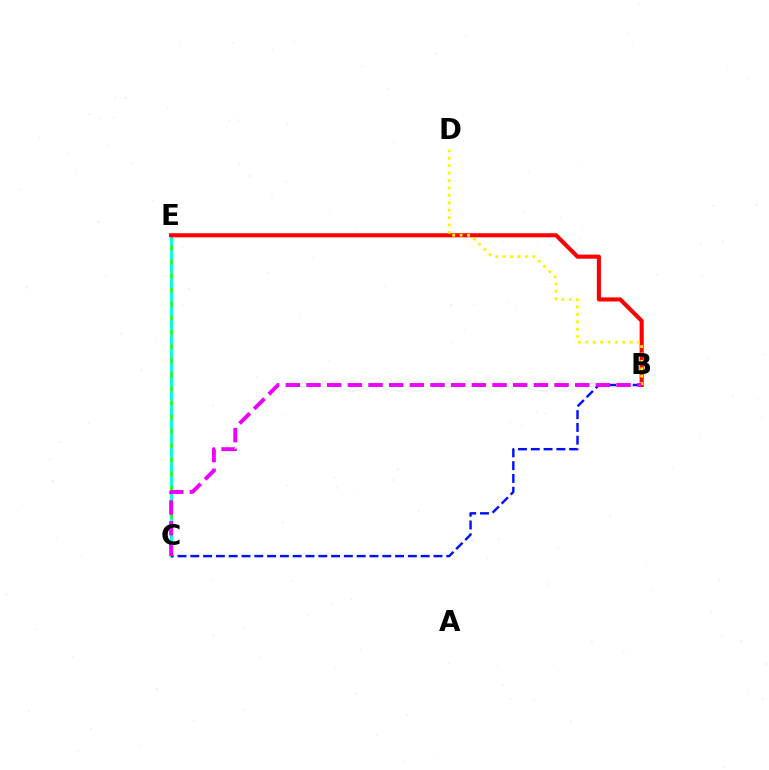{('C', 'E'): [{'color': '#08ff00', 'line_style': 'solid', 'thickness': 1.84}, {'color': '#00fff6', 'line_style': 'dashed', 'thickness': 1.92}], ('B', 'E'): [{'color': '#ff0000', 'line_style': 'solid', 'thickness': 2.94}], ('B', 'C'): [{'color': '#0010ff', 'line_style': 'dashed', 'thickness': 1.74}, {'color': '#ee00ff', 'line_style': 'dashed', 'thickness': 2.81}], ('B', 'D'): [{'color': '#fcf500', 'line_style': 'dotted', 'thickness': 2.01}]}